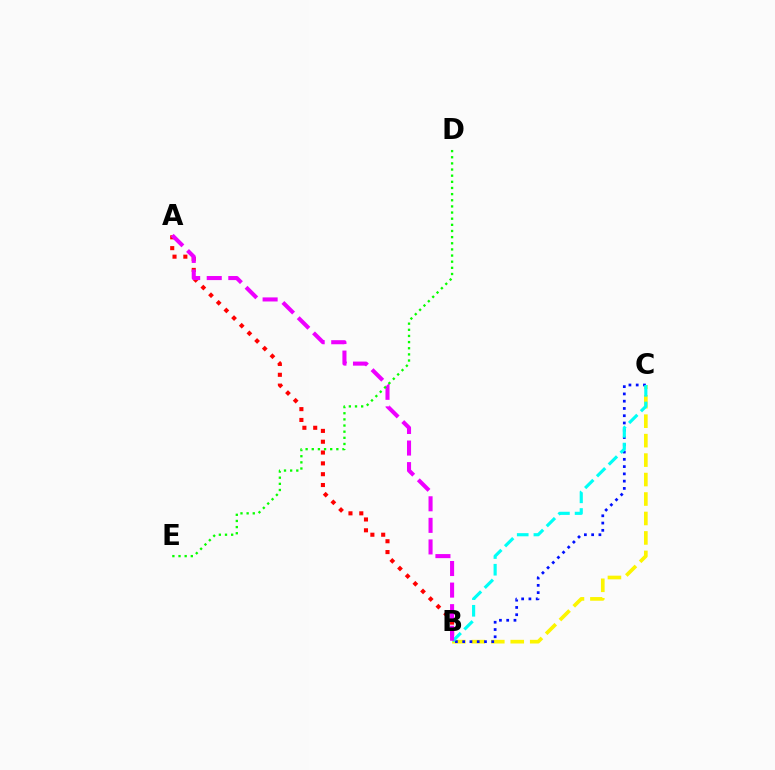{('B', 'C'): [{'color': '#fcf500', 'line_style': 'dashed', 'thickness': 2.64}, {'color': '#0010ff', 'line_style': 'dotted', 'thickness': 1.97}, {'color': '#00fff6', 'line_style': 'dashed', 'thickness': 2.26}], ('A', 'B'): [{'color': '#ff0000', 'line_style': 'dotted', 'thickness': 2.94}, {'color': '#ee00ff', 'line_style': 'dashed', 'thickness': 2.93}], ('D', 'E'): [{'color': '#08ff00', 'line_style': 'dotted', 'thickness': 1.67}]}